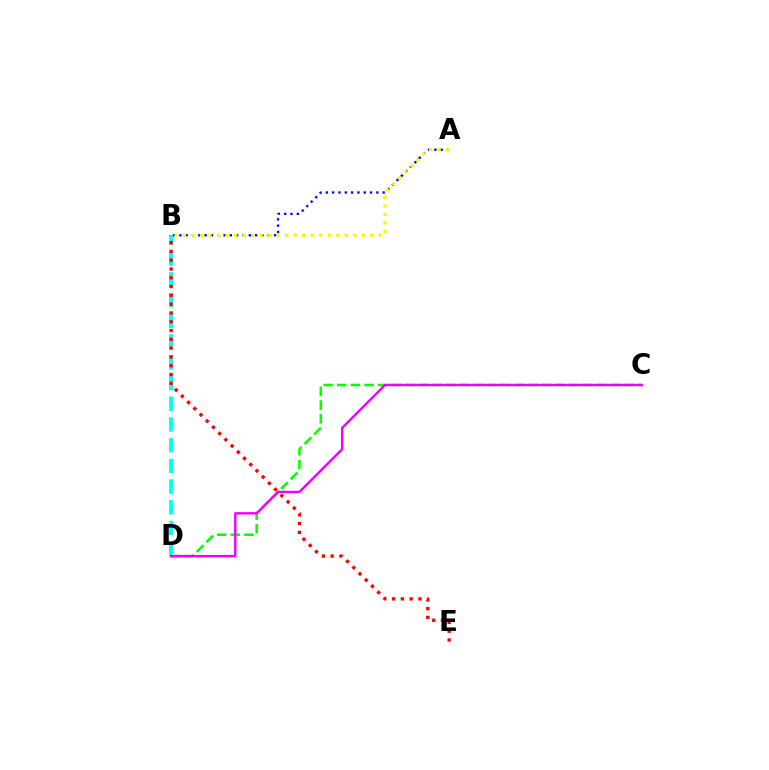{('C', 'D'): [{'color': '#08ff00', 'line_style': 'dashed', 'thickness': 1.86}, {'color': '#ee00ff', 'line_style': 'solid', 'thickness': 1.74}], ('B', 'D'): [{'color': '#00fff6', 'line_style': 'dashed', 'thickness': 2.81}], ('A', 'B'): [{'color': '#0010ff', 'line_style': 'dotted', 'thickness': 1.71}, {'color': '#fcf500', 'line_style': 'dotted', 'thickness': 2.31}], ('B', 'E'): [{'color': '#ff0000', 'line_style': 'dotted', 'thickness': 2.39}]}